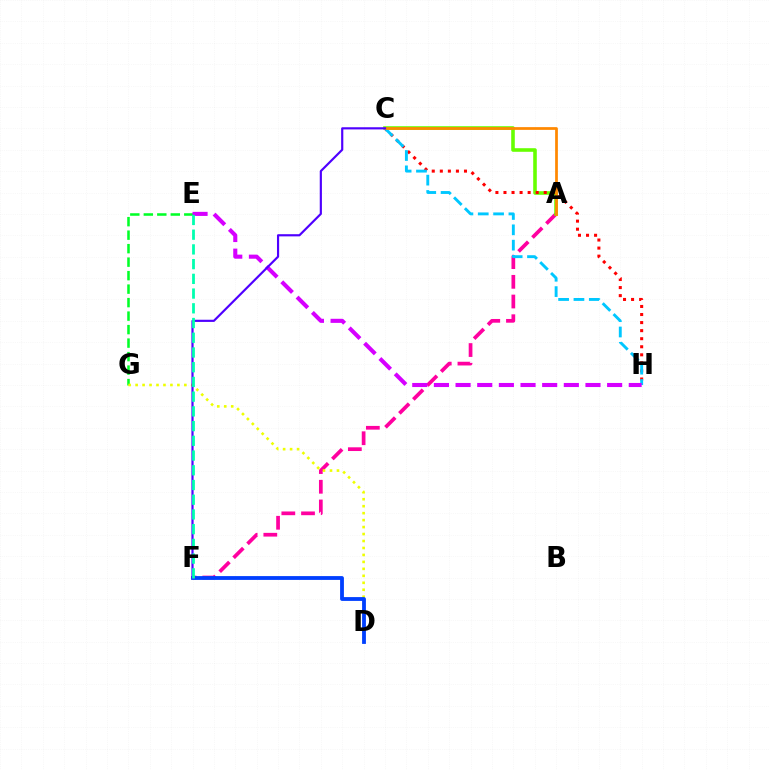{('A', 'F'): [{'color': '#ff00a0', 'line_style': 'dashed', 'thickness': 2.68}], ('A', 'C'): [{'color': '#66ff00', 'line_style': 'solid', 'thickness': 2.58}, {'color': '#ff8800', 'line_style': 'solid', 'thickness': 1.97}], ('E', 'G'): [{'color': '#00ff27', 'line_style': 'dashed', 'thickness': 1.83}], ('C', 'H'): [{'color': '#ff0000', 'line_style': 'dotted', 'thickness': 2.19}, {'color': '#00c7ff', 'line_style': 'dashed', 'thickness': 2.08}], ('D', 'G'): [{'color': '#eeff00', 'line_style': 'dotted', 'thickness': 1.89}], ('E', 'H'): [{'color': '#d600ff', 'line_style': 'dashed', 'thickness': 2.94}], ('D', 'F'): [{'color': '#003fff', 'line_style': 'solid', 'thickness': 2.74}], ('C', 'F'): [{'color': '#4f00ff', 'line_style': 'solid', 'thickness': 1.56}], ('E', 'F'): [{'color': '#00ffaf', 'line_style': 'dashed', 'thickness': 2.0}]}